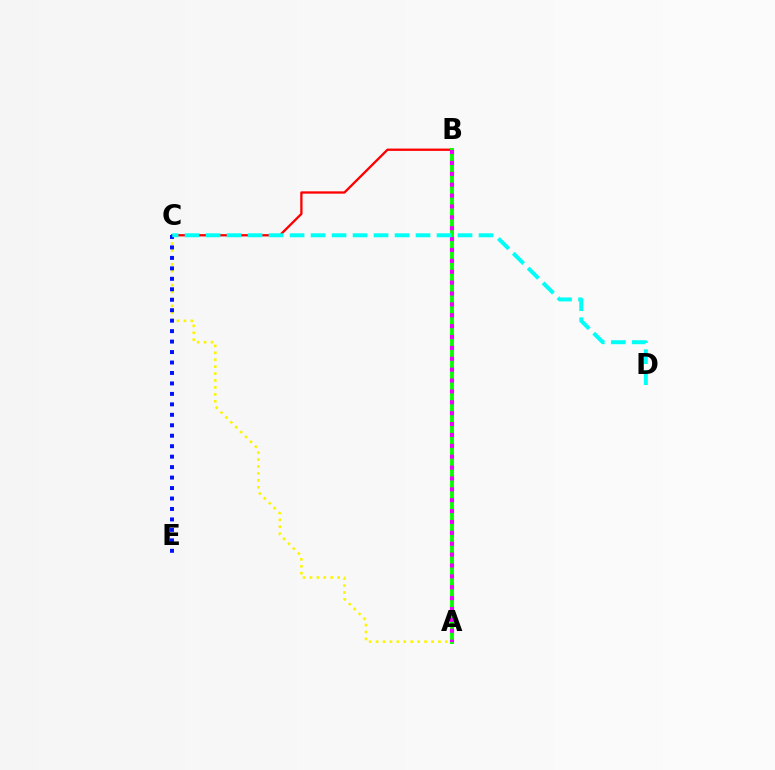{('B', 'C'): [{'color': '#ff0000', 'line_style': 'solid', 'thickness': 1.67}], ('A', 'B'): [{'color': '#08ff00', 'line_style': 'solid', 'thickness': 2.8}, {'color': '#ee00ff', 'line_style': 'dotted', 'thickness': 2.96}], ('A', 'C'): [{'color': '#fcf500', 'line_style': 'dotted', 'thickness': 1.88}], ('C', 'E'): [{'color': '#0010ff', 'line_style': 'dotted', 'thickness': 2.84}], ('C', 'D'): [{'color': '#00fff6', 'line_style': 'dashed', 'thickness': 2.85}]}